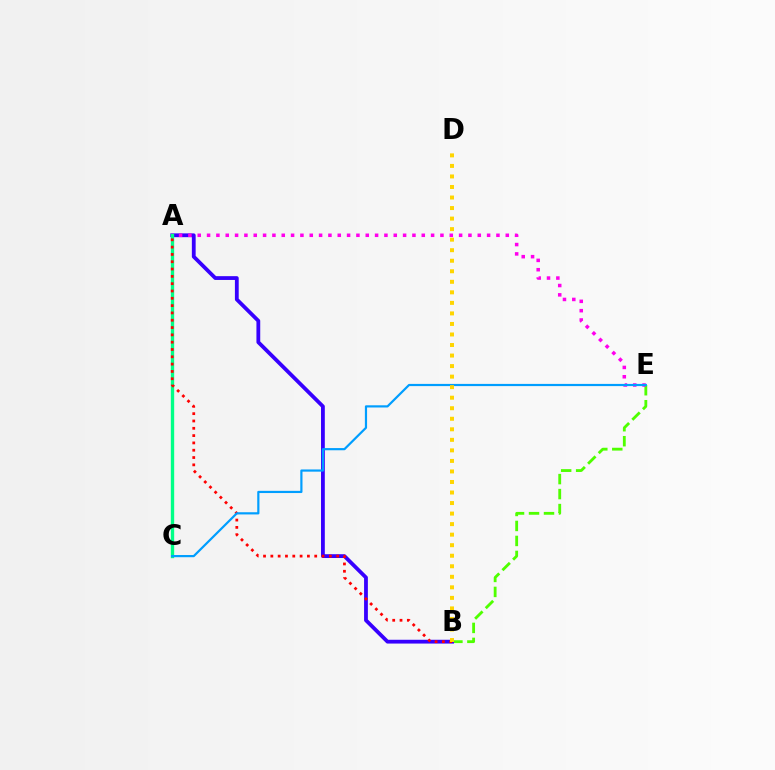{('B', 'E'): [{'color': '#4fff00', 'line_style': 'dashed', 'thickness': 2.04}], ('A', 'B'): [{'color': '#3700ff', 'line_style': 'solid', 'thickness': 2.73}, {'color': '#ff0000', 'line_style': 'dotted', 'thickness': 1.99}], ('A', 'E'): [{'color': '#ff00ed', 'line_style': 'dotted', 'thickness': 2.54}], ('A', 'C'): [{'color': '#00ff86', 'line_style': 'solid', 'thickness': 2.42}], ('C', 'E'): [{'color': '#009eff', 'line_style': 'solid', 'thickness': 1.58}], ('B', 'D'): [{'color': '#ffd500', 'line_style': 'dotted', 'thickness': 2.86}]}